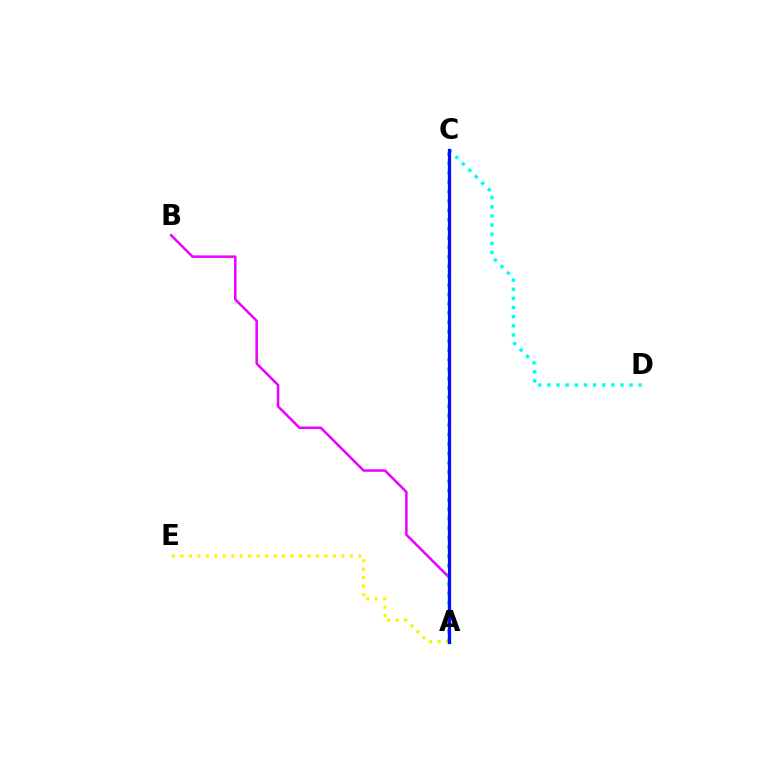{('A', 'C'): [{'color': '#ff0000', 'line_style': 'dotted', 'thickness': 2.3}, {'color': '#08ff00', 'line_style': 'dotted', 'thickness': 2.54}, {'color': '#0010ff', 'line_style': 'solid', 'thickness': 2.31}], ('A', 'E'): [{'color': '#fcf500', 'line_style': 'dotted', 'thickness': 2.3}], ('A', 'B'): [{'color': '#ee00ff', 'line_style': 'solid', 'thickness': 1.82}], ('C', 'D'): [{'color': '#00fff6', 'line_style': 'dotted', 'thickness': 2.48}]}